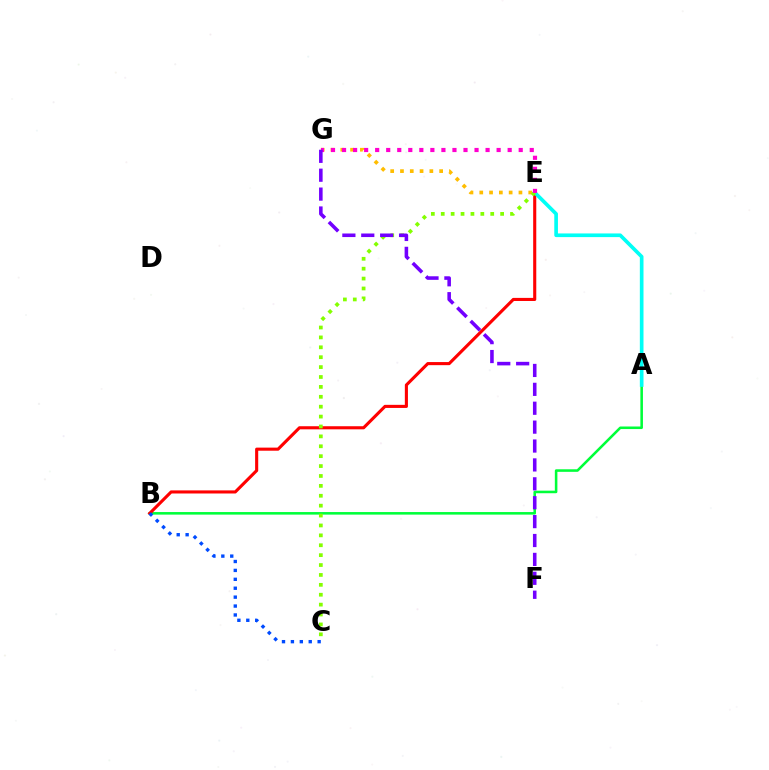{('A', 'B'): [{'color': '#00ff39', 'line_style': 'solid', 'thickness': 1.84}], ('B', 'E'): [{'color': '#ff0000', 'line_style': 'solid', 'thickness': 2.23}], ('B', 'C'): [{'color': '#004bff', 'line_style': 'dotted', 'thickness': 2.42}], ('E', 'G'): [{'color': '#ffbd00', 'line_style': 'dotted', 'thickness': 2.66}, {'color': '#ff00cf', 'line_style': 'dotted', 'thickness': 3.0}], ('A', 'E'): [{'color': '#00fff6', 'line_style': 'solid', 'thickness': 2.64}], ('C', 'E'): [{'color': '#84ff00', 'line_style': 'dotted', 'thickness': 2.69}], ('F', 'G'): [{'color': '#7200ff', 'line_style': 'dashed', 'thickness': 2.57}]}